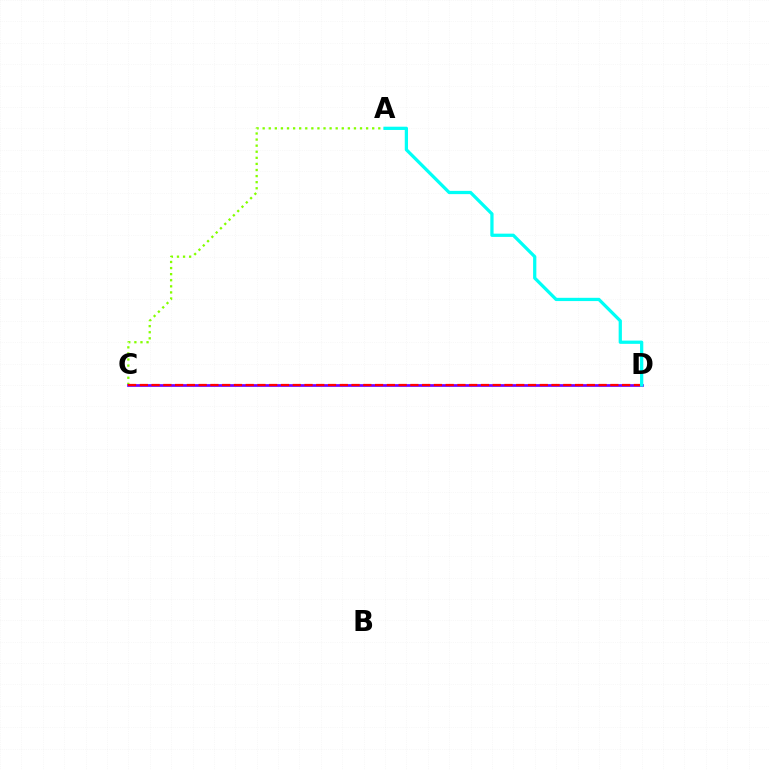{('A', 'C'): [{'color': '#84ff00', 'line_style': 'dotted', 'thickness': 1.65}], ('C', 'D'): [{'color': '#7200ff', 'line_style': 'solid', 'thickness': 1.95}, {'color': '#ff0000', 'line_style': 'dashed', 'thickness': 1.6}], ('A', 'D'): [{'color': '#00fff6', 'line_style': 'solid', 'thickness': 2.34}]}